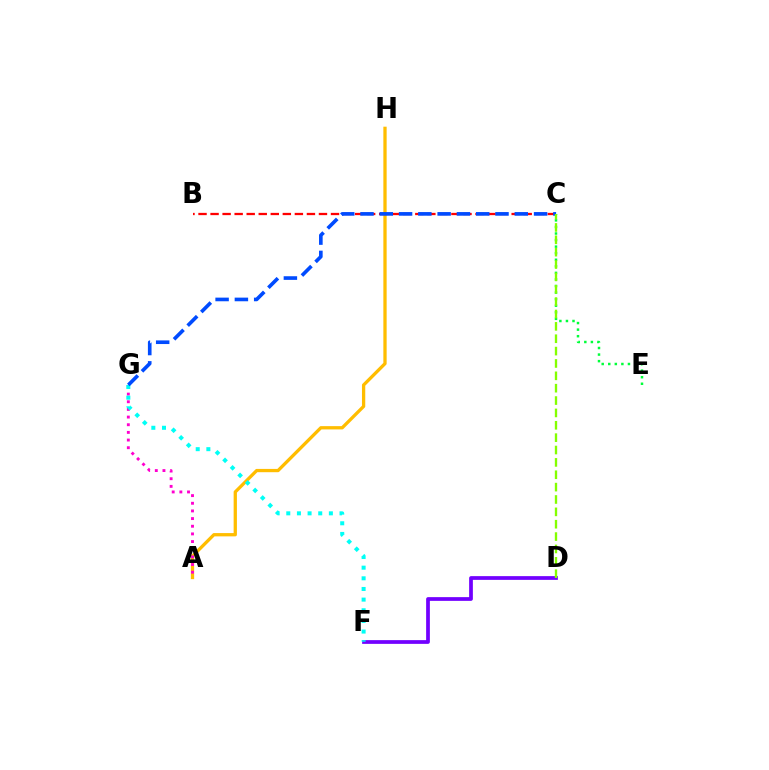{('A', 'H'): [{'color': '#ffbd00', 'line_style': 'solid', 'thickness': 2.37}], ('D', 'F'): [{'color': '#7200ff', 'line_style': 'solid', 'thickness': 2.69}], ('A', 'G'): [{'color': '#ff00cf', 'line_style': 'dotted', 'thickness': 2.08}], ('B', 'C'): [{'color': '#ff0000', 'line_style': 'dashed', 'thickness': 1.64}], ('F', 'G'): [{'color': '#00fff6', 'line_style': 'dotted', 'thickness': 2.89}], ('C', 'E'): [{'color': '#00ff39', 'line_style': 'dotted', 'thickness': 1.78}], ('C', 'G'): [{'color': '#004bff', 'line_style': 'dashed', 'thickness': 2.62}], ('C', 'D'): [{'color': '#84ff00', 'line_style': 'dashed', 'thickness': 1.68}]}